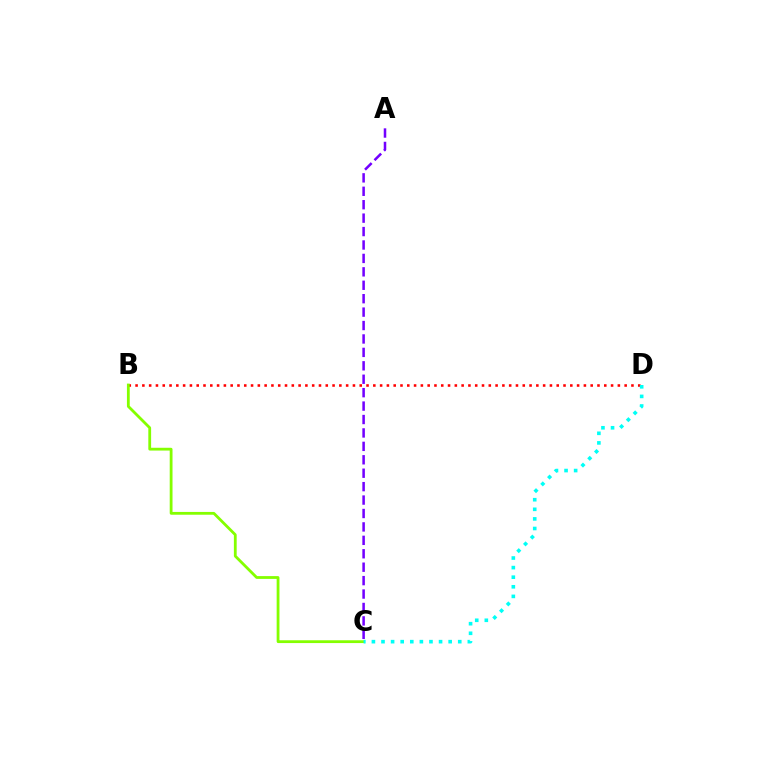{('A', 'C'): [{'color': '#7200ff', 'line_style': 'dashed', 'thickness': 1.82}], ('B', 'D'): [{'color': '#ff0000', 'line_style': 'dotted', 'thickness': 1.85}], ('B', 'C'): [{'color': '#84ff00', 'line_style': 'solid', 'thickness': 2.01}], ('C', 'D'): [{'color': '#00fff6', 'line_style': 'dotted', 'thickness': 2.61}]}